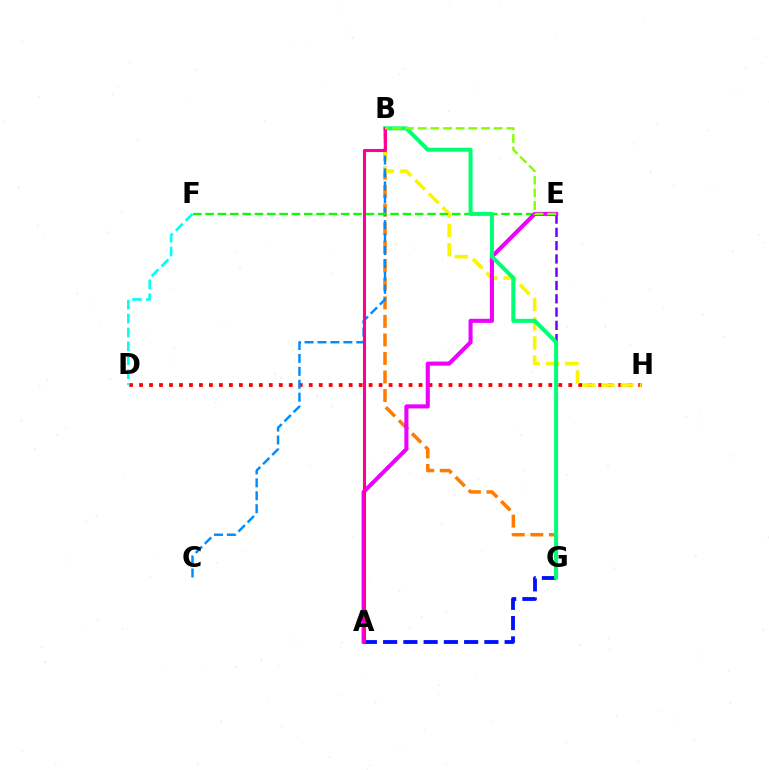{('A', 'G'): [{'color': '#0010ff', 'line_style': 'dashed', 'thickness': 2.75}], ('B', 'G'): [{'color': '#ff7c00', 'line_style': 'dashed', 'thickness': 2.52}, {'color': '#00ff74', 'line_style': 'solid', 'thickness': 2.89}], ('E', 'G'): [{'color': '#7200ff', 'line_style': 'dashed', 'thickness': 1.8}], ('D', 'H'): [{'color': '#ff0000', 'line_style': 'dotted', 'thickness': 2.71}], ('B', 'H'): [{'color': '#fcf500', 'line_style': 'dashed', 'thickness': 2.61}], ('D', 'F'): [{'color': '#00fff6', 'line_style': 'dashed', 'thickness': 1.89}], ('B', 'C'): [{'color': '#008cff', 'line_style': 'dashed', 'thickness': 1.76}], ('E', 'F'): [{'color': '#08ff00', 'line_style': 'dashed', 'thickness': 1.67}], ('A', 'E'): [{'color': '#ee00ff', 'line_style': 'solid', 'thickness': 2.93}], ('A', 'B'): [{'color': '#ff0094', 'line_style': 'solid', 'thickness': 2.21}], ('B', 'E'): [{'color': '#84ff00', 'line_style': 'dashed', 'thickness': 1.72}]}